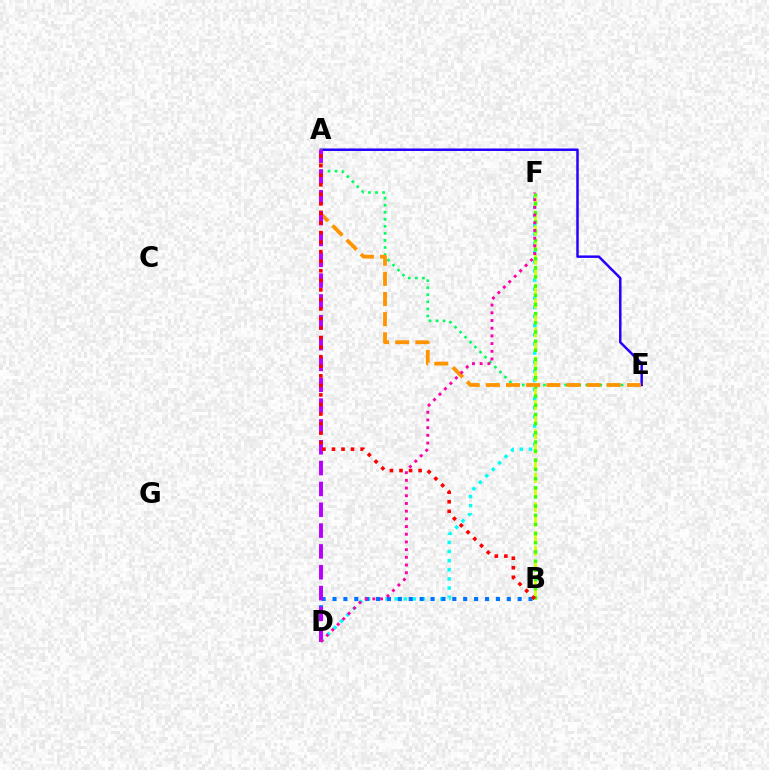{('D', 'F'): [{'color': '#00fff6', 'line_style': 'dotted', 'thickness': 2.48}, {'color': '#ff00ac', 'line_style': 'dotted', 'thickness': 2.09}], ('A', 'E'): [{'color': '#2500ff', 'line_style': 'solid', 'thickness': 1.79}, {'color': '#00ff5c', 'line_style': 'dotted', 'thickness': 1.92}, {'color': '#ff9400', 'line_style': 'dashed', 'thickness': 2.74}], ('B', 'F'): [{'color': '#d1ff00', 'line_style': 'dashed', 'thickness': 1.98}, {'color': '#3dff00', 'line_style': 'dotted', 'thickness': 2.49}], ('B', 'D'): [{'color': '#0074ff', 'line_style': 'dotted', 'thickness': 2.96}], ('A', 'D'): [{'color': '#b900ff', 'line_style': 'dashed', 'thickness': 2.83}], ('A', 'B'): [{'color': '#ff0000', 'line_style': 'dotted', 'thickness': 2.6}]}